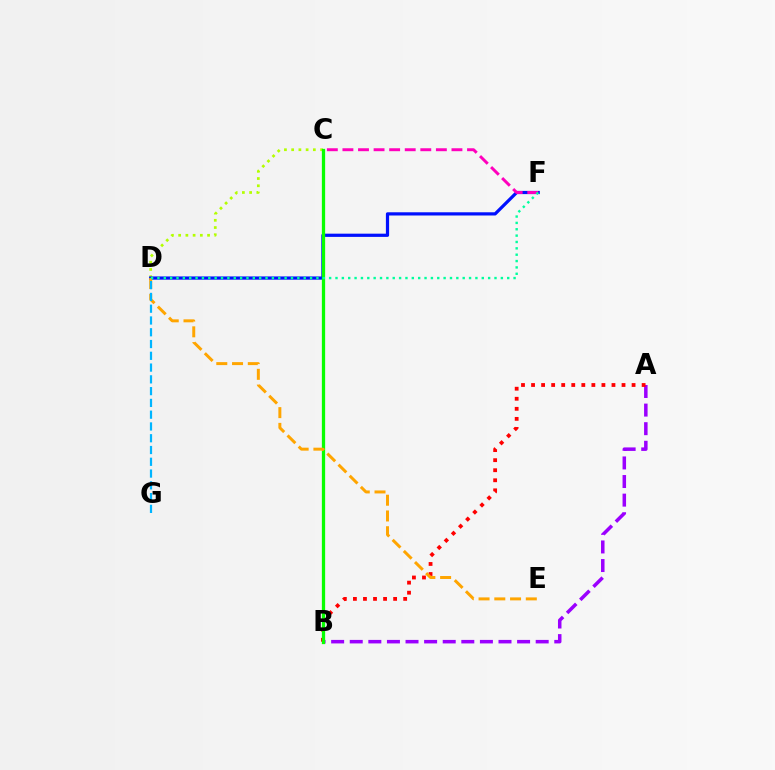{('A', 'B'): [{'color': '#9b00ff', 'line_style': 'dashed', 'thickness': 2.53}, {'color': '#ff0000', 'line_style': 'dotted', 'thickness': 2.73}], ('C', 'D'): [{'color': '#b3ff00', 'line_style': 'dotted', 'thickness': 1.96}], ('D', 'F'): [{'color': '#0010ff', 'line_style': 'solid', 'thickness': 2.31}, {'color': '#00ff9d', 'line_style': 'dotted', 'thickness': 1.73}], ('C', 'F'): [{'color': '#ff00bd', 'line_style': 'dashed', 'thickness': 2.12}], ('B', 'C'): [{'color': '#08ff00', 'line_style': 'solid', 'thickness': 2.36}], ('D', 'E'): [{'color': '#ffa500', 'line_style': 'dashed', 'thickness': 2.14}], ('D', 'G'): [{'color': '#00b5ff', 'line_style': 'dashed', 'thickness': 1.6}]}